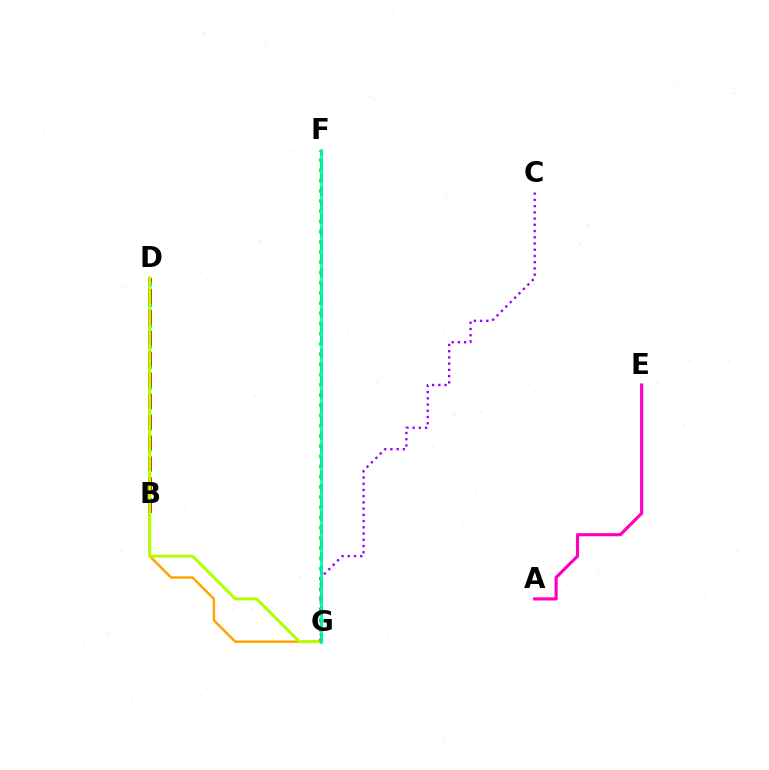{('D', 'G'): [{'color': '#ffa500', 'line_style': 'solid', 'thickness': 1.8}, {'color': '#b3ff00', 'line_style': 'solid', 'thickness': 2.16}], ('B', 'D'): [{'color': '#00b5ff', 'line_style': 'dashed', 'thickness': 2.8}, {'color': '#ff0000', 'line_style': 'dashed', 'thickness': 2.85}], ('F', 'G'): [{'color': '#08ff00', 'line_style': 'dotted', 'thickness': 2.77}, {'color': '#0010ff', 'line_style': 'dashed', 'thickness': 1.84}, {'color': '#00ff9d', 'line_style': 'solid', 'thickness': 1.91}], ('A', 'E'): [{'color': '#ff00bd', 'line_style': 'solid', 'thickness': 2.26}], ('C', 'G'): [{'color': '#9b00ff', 'line_style': 'dotted', 'thickness': 1.69}]}